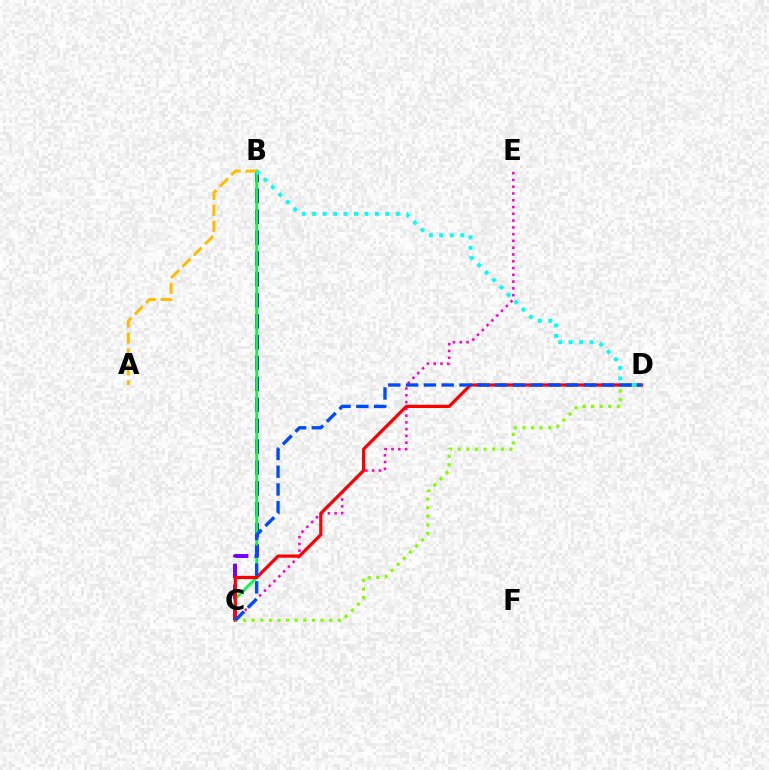{('B', 'C'): [{'color': '#7200ff', 'line_style': 'dashed', 'thickness': 2.84}, {'color': '#00ff39', 'line_style': 'solid', 'thickness': 1.98}], ('C', 'E'): [{'color': '#ff00cf', 'line_style': 'dotted', 'thickness': 1.84}], ('C', 'D'): [{'color': '#ff0000', 'line_style': 'solid', 'thickness': 2.32}, {'color': '#84ff00', 'line_style': 'dotted', 'thickness': 2.34}, {'color': '#004bff', 'line_style': 'dashed', 'thickness': 2.42}], ('A', 'B'): [{'color': '#ffbd00', 'line_style': 'dashed', 'thickness': 2.17}], ('B', 'D'): [{'color': '#00fff6', 'line_style': 'dotted', 'thickness': 2.84}]}